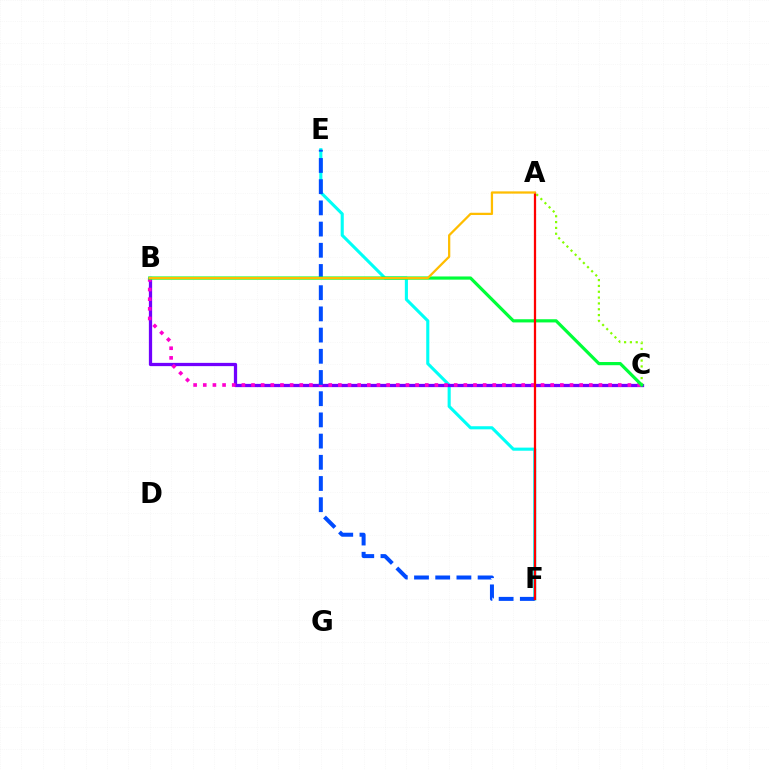{('E', 'F'): [{'color': '#00fff6', 'line_style': 'solid', 'thickness': 2.23}, {'color': '#004bff', 'line_style': 'dashed', 'thickness': 2.88}], ('B', 'C'): [{'color': '#7200ff', 'line_style': 'solid', 'thickness': 2.34}, {'color': '#ff00cf', 'line_style': 'dotted', 'thickness': 2.62}, {'color': '#00ff39', 'line_style': 'solid', 'thickness': 2.3}], ('A', 'C'): [{'color': '#84ff00', 'line_style': 'dotted', 'thickness': 1.58}], ('A', 'F'): [{'color': '#ff0000', 'line_style': 'solid', 'thickness': 1.62}], ('A', 'B'): [{'color': '#ffbd00', 'line_style': 'solid', 'thickness': 1.63}]}